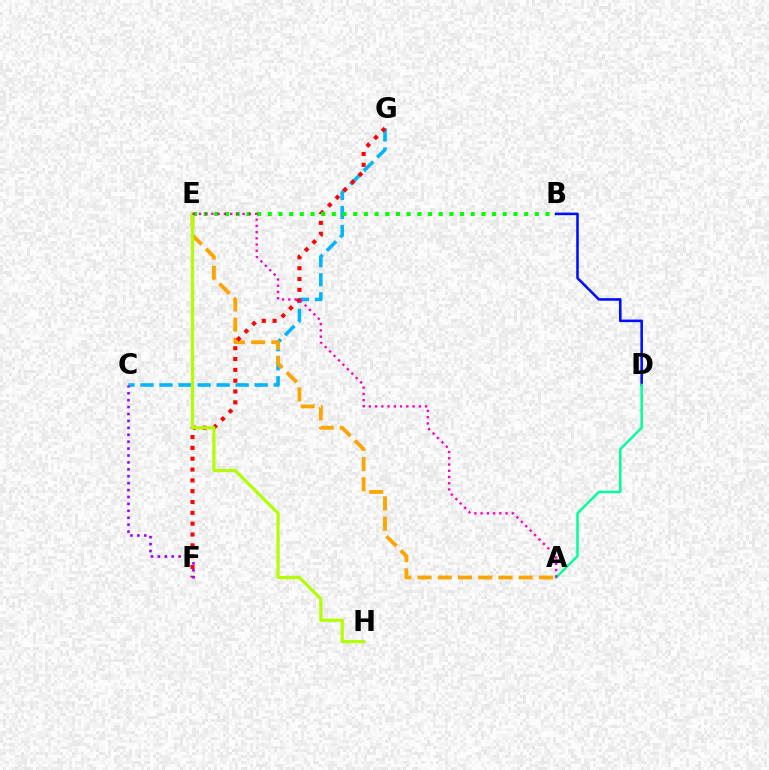{('C', 'G'): [{'color': '#00b5ff', 'line_style': 'dashed', 'thickness': 2.59}], ('B', 'D'): [{'color': '#0010ff', 'line_style': 'solid', 'thickness': 1.86}], ('A', 'D'): [{'color': '#00ff9d', 'line_style': 'solid', 'thickness': 1.81}], ('A', 'E'): [{'color': '#ffa500', 'line_style': 'dashed', 'thickness': 2.75}, {'color': '#ff00bd', 'line_style': 'dotted', 'thickness': 1.7}], ('F', 'G'): [{'color': '#ff0000', 'line_style': 'dotted', 'thickness': 2.94}], ('B', 'E'): [{'color': '#08ff00', 'line_style': 'dotted', 'thickness': 2.9}], ('E', 'H'): [{'color': '#b3ff00', 'line_style': 'solid', 'thickness': 2.3}], ('C', 'F'): [{'color': '#9b00ff', 'line_style': 'dotted', 'thickness': 1.88}]}